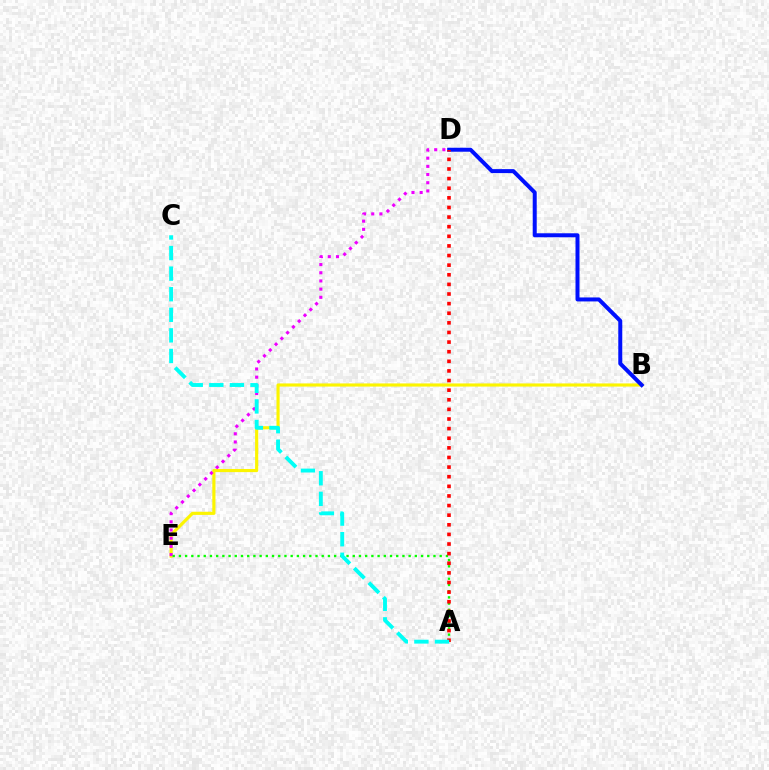{('B', 'E'): [{'color': '#fcf500', 'line_style': 'solid', 'thickness': 2.26}], ('D', 'E'): [{'color': '#ee00ff', 'line_style': 'dotted', 'thickness': 2.22}], ('B', 'D'): [{'color': '#0010ff', 'line_style': 'solid', 'thickness': 2.87}], ('A', 'E'): [{'color': '#08ff00', 'line_style': 'dotted', 'thickness': 1.69}], ('A', 'D'): [{'color': '#ff0000', 'line_style': 'dotted', 'thickness': 2.61}], ('A', 'C'): [{'color': '#00fff6', 'line_style': 'dashed', 'thickness': 2.8}]}